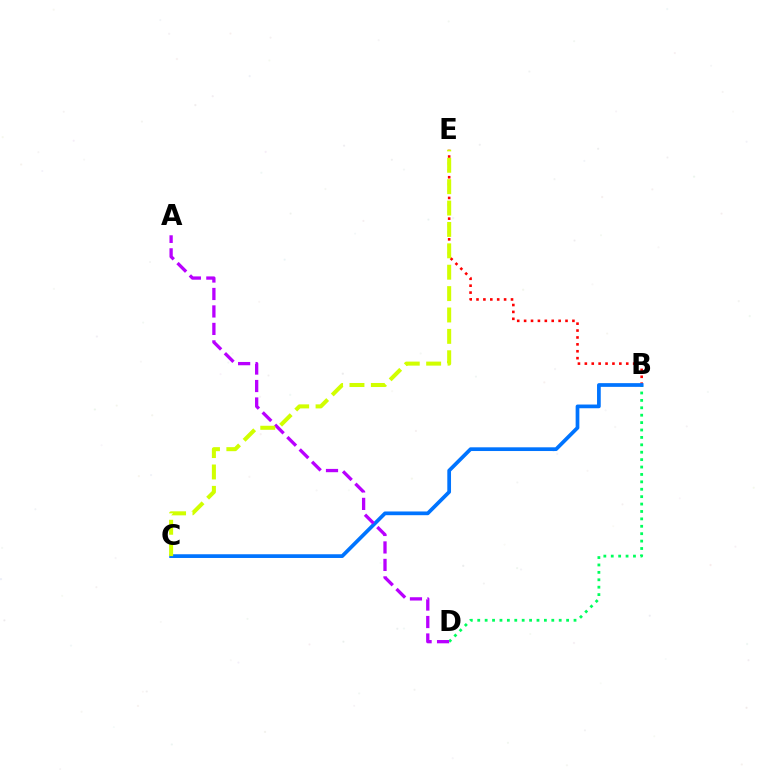{('B', 'D'): [{'color': '#00ff5c', 'line_style': 'dotted', 'thickness': 2.01}], ('B', 'E'): [{'color': '#ff0000', 'line_style': 'dotted', 'thickness': 1.87}], ('B', 'C'): [{'color': '#0074ff', 'line_style': 'solid', 'thickness': 2.68}], ('A', 'D'): [{'color': '#b900ff', 'line_style': 'dashed', 'thickness': 2.37}], ('C', 'E'): [{'color': '#d1ff00', 'line_style': 'dashed', 'thickness': 2.91}]}